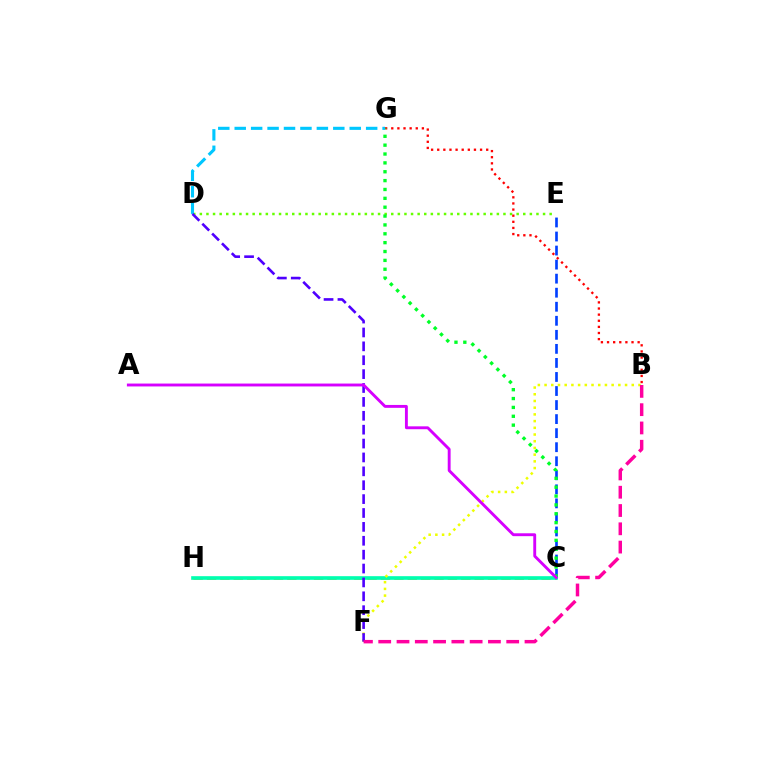{('C', 'E'): [{'color': '#003fff', 'line_style': 'dashed', 'thickness': 1.91}], ('D', 'E'): [{'color': '#66ff00', 'line_style': 'dotted', 'thickness': 1.79}], ('C', 'H'): [{'color': '#ff8800', 'line_style': 'dashed', 'thickness': 1.82}, {'color': '#00ffaf', 'line_style': 'solid', 'thickness': 2.63}], ('B', 'G'): [{'color': '#ff0000', 'line_style': 'dotted', 'thickness': 1.66}], ('C', 'G'): [{'color': '#00ff27', 'line_style': 'dotted', 'thickness': 2.41}], ('D', 'G'): [{'color': '#00c7ff', 'line_style': 'dashed', 'thickness': 2.23}], ('B', 'F'): [{'color': '#eeff00', 'line_style': 'dotted', 'thickness': 1.82}, {'color': '#ff00a0', 'line_style': 'dashed', 'thickness': 2.48}], ('D', 'F'): [{'color': '#4f00ff', 'line_style': 'dashed', 'thickness': 1.89}], ('A', 'C'): [{'color': '#d600ff', 'line_style': 'solid', 'thickness': 2.08}]}